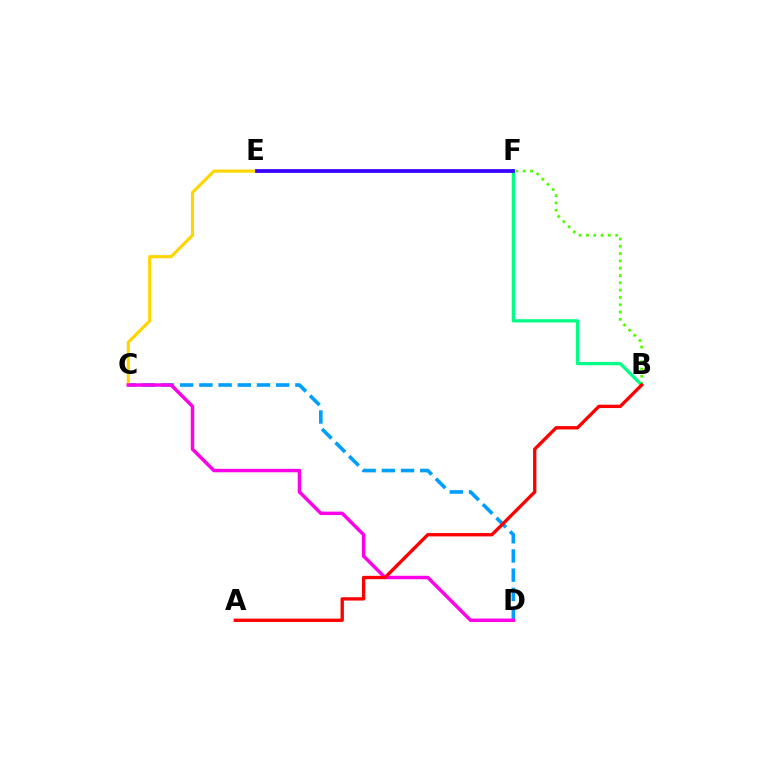{('C', 'D'): [{'color': '#009eff', 'line_style': 'dashed', 'thickness': 2.61}, {'color': '#ff00ed', 'line_style': 'solid', 'thickness': 2.49}], ('B', 'F'): [{'color': '#4fff00', 'line_style': 'dotted', 'thickness': 1.99}, {'color': '#00ff86', 'line_style': 'solid', 'thickness': 2.34}], ('C', 'E'): [{'color': '#ffd500', 'line_style': 'solid', 'thickness': 2.27}], ('E', 'F'): [{'color': '#3700ff', 'line_style': 'solid', 'thickness': 2.69}], ('A', 'B'): [{'color': '#ff0000', 'line_style': 'solid', 'thickness': 2.4}]}